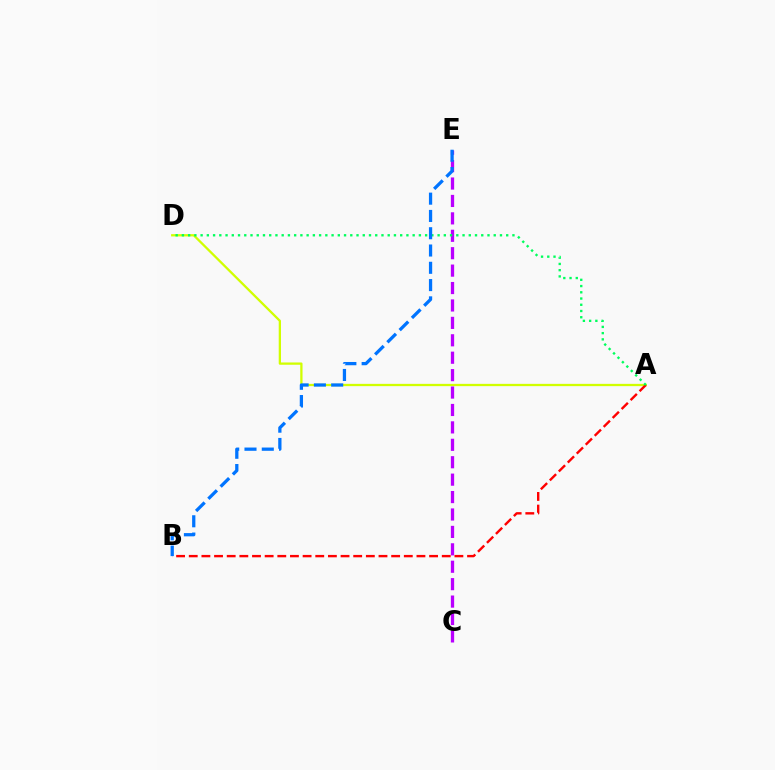{('A', 'D'): [{'color': '#d1ff00', 'line_style': 'solid', 'thickness': 1.64}, {'color': '#00ff5c', 'line_style': 'dotted', 'thickness': 1.69}], ('C', 'E'): [{'color': '#b900ff', 'line_style': 'dashed', 'thickness': 2.37}], ('A', 'B'): [{'color': '#ff0000', 'line_style': 'dashed', 'thickness': 1.72}], ('B', 'E'): [{'color': '#0074ff', 'line_style': 'dashed', 'thickness': 2.35}]}